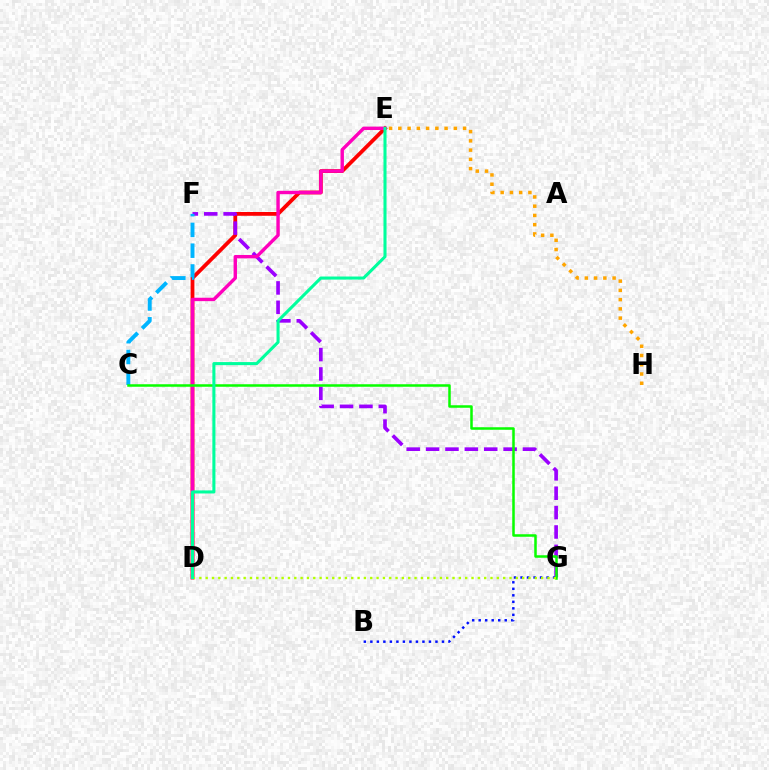{('E', 'H'): [{'color': '#ffa500', 'line_style': 'dotted', 'thickness': 2.51}], ('D', 'E'): [{'color': '#ff0000', 'line_style': 'solid', 'thickness': 2.73}, {'color': '#ff00bd', 'line_style': 'solid', 'thickness': 2.45}, {'color': '#00ff9d', 'line_style': 'solid', 'thickness': 2.21}], ('F', 'G'): [{'color': '#9b00ff', 'line_style': 'dashed', 'thickness': 2.63}], ('B', 'G'): [{'color': '#0010ff', 'line_style': 'dotted', 'thickness': 1.77}], ('C', 'F'): [{'color': '#00b5ff', 'line_style': 'dashed', 'thickness': 2.82}], ('C', 'G'): [{'color': '#08ff00', 'line_style': 'solid', 'thickness': 1.81}], ('D', 'G'): [{'color': '#b3ff00', 'line_style': 'dotted', 'thickness': 1.72}]}